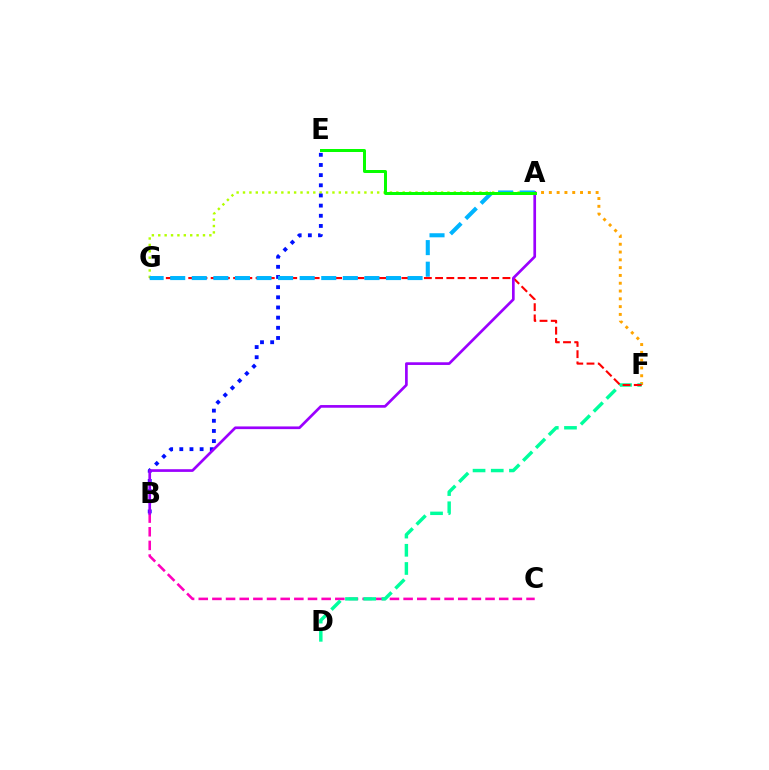{('A', 'F'): [{'color': '#ffa500', 'line_style': 'dotted', 'thickness': 2.12}], ('B', 'C'): [{'color': '#ff00bd', 'line_style': 'dashed', 'thickness': 1.86}], ('D', 'F'): [{'color': '#00ff9d', 'line_style': 'dashed', 'thickness': 2.47}], ('A', 'G'): [{'color': '#b3ff00', 'line_style': 'dotted', 'thickness': 1.74}, {'color': '#00b5ff', 'line_style': 'dashed', 'thickness': 2.93}], ('B', 'E'): [{'color': '#0010ff', 'line_style': 'dotted', 'thickness': 2.76}], ('F', 'G'): [{'color': '#ff0000', 'line_style': 'dashed', 'thickness': 1.52}], ('A', 'B'): [{'color': '#9b00ff', 'line_style': 'solid', 'thickness': 1.93}], ('A', 'E'): [{'color': '#08ff00', 'line_style': 'solid', 'thickness': 2.16}]}